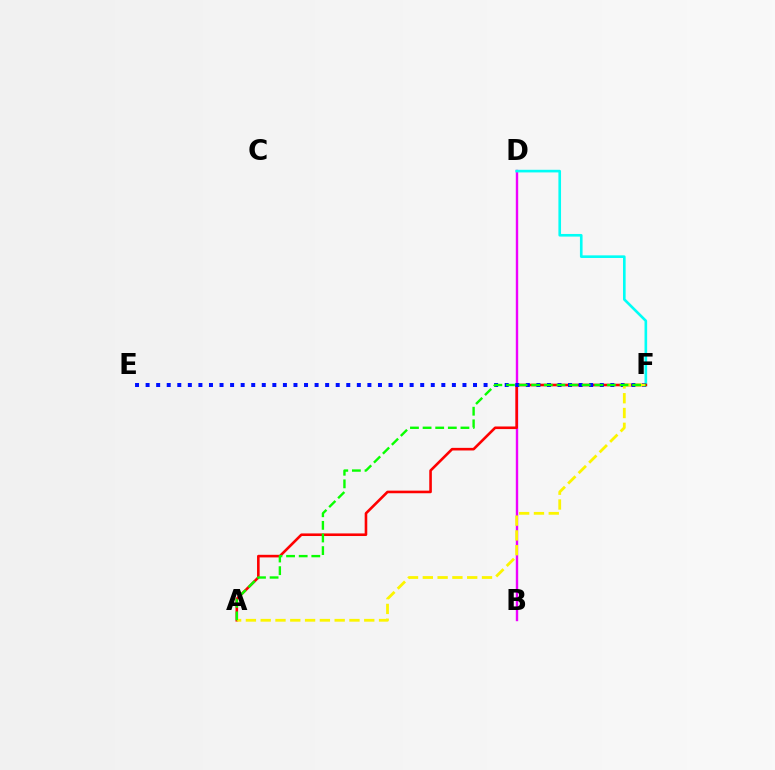{('B', 'D'): [{'color': '#ee00ff', 'line_style': 'solid', 'thickness': 1.72}], ('D', 'F'): [{'color': '#00fff6', 'line_style': 'solid', 'thickness': 1.89}], ('A', 'F'): [{'color': '#ff0000', 'line_style': 'solid', 'thickness': 1.87}, {'color': '#fcf500', 'line_style': 'dashed', 'thickness': 2.01}, {'color': '#08ff00', 'line_style': 'dashed', 'thickness': 1.71}], ('E', 'F'): [{'color': '#0010ff', 'line_style': 'dotted', 'thickness': 2.87}]}